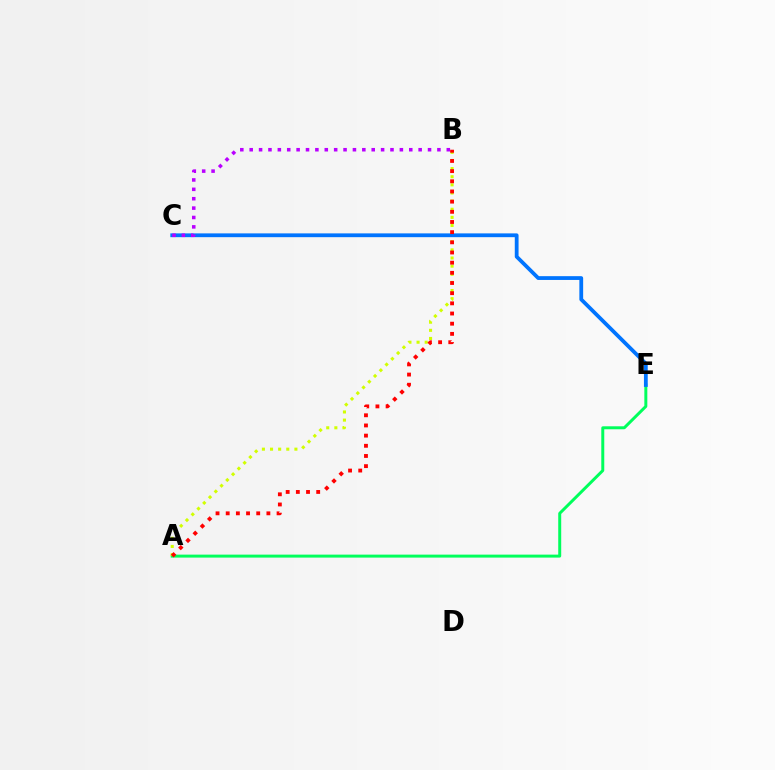{('A', 'E'): [{'color': '#00ff5c', 'line_style': 'solid', 'thickness': 2.14}], ('A', 'B'): [{'color': '#d1ff00', 'line_style': 'dotted', 'thickness': 2.21}, {'color': '#ff0000', 'line_style': 'dotted', 'thickness': 2.76}], ('C', 'E'): [{'color': '#0074ff', 'line_style': 'solid', 'thickness': 2.73}], ('B', 'C'): [{'color': '#b900ff', 'line_style': 'dotted', 'thickness': 2.55}]}